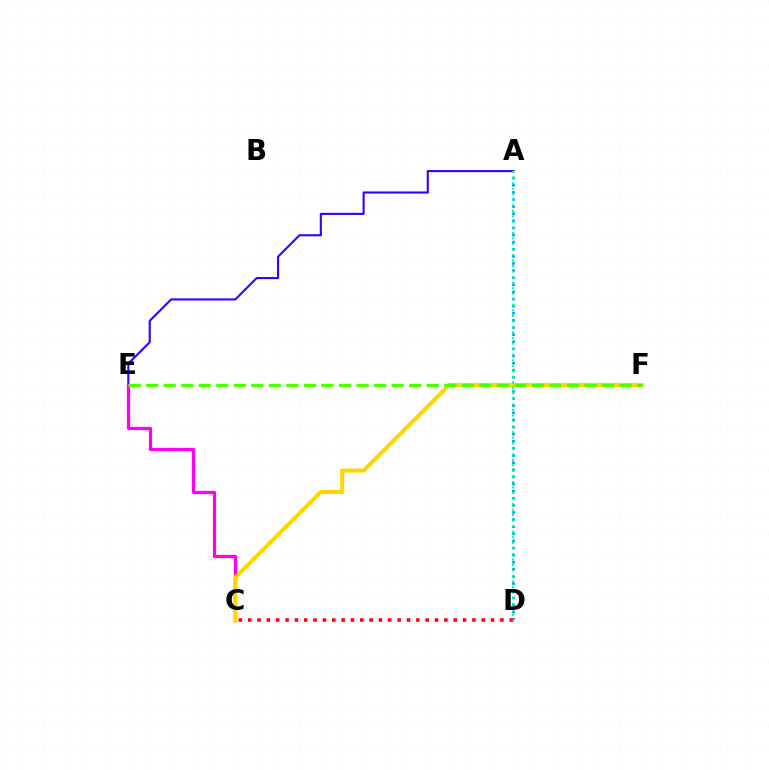{('A', 'E'): [{'color': '#3700ff', 'line_style': 'solid', 'thickness': 1.53}], ('A', 'D'): [{'color': '#009eff', 'line_style': 'dotted', 'thickness': 1.93}, {'color': '#00ff86', 'line_style': 'dotted', 'thickness': 1.5}], ('C', 'E'): [{'color': '#ff00ed', 'line_style': 'solid', 'thickness': 2.33}], ('C', 'D'): [{'color': '#ff0000', 'line_style': 'dotted', 'thickness': 2.54}], ('C', 'F'): [{'color': '#ffd500', 'line_style': 'solid', 'thickness': 2.92}], ('E', 'F'): [{'color': '#4fff00', 'line_style': 'dashed', 'thickness': 2.38}]}